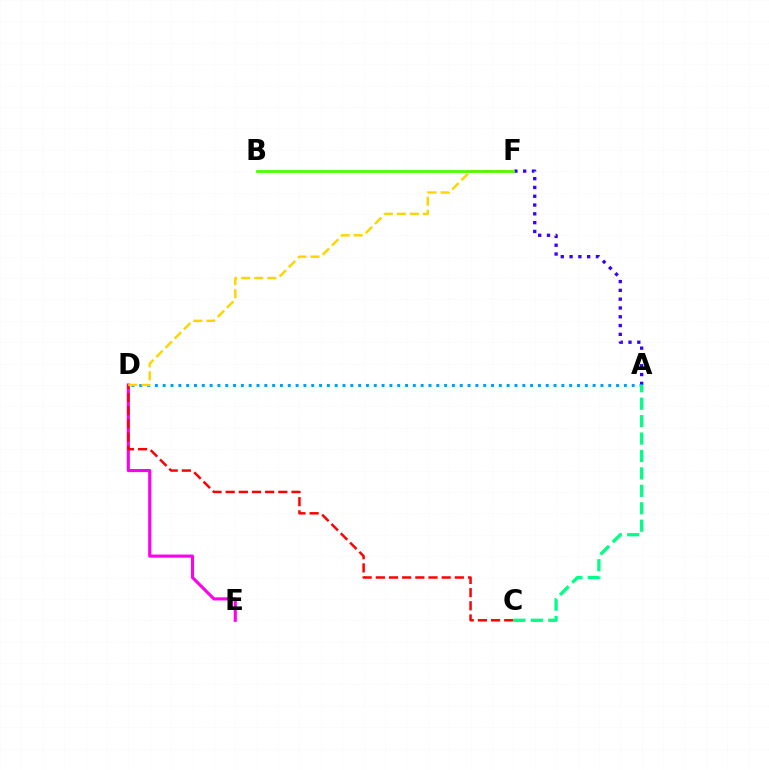{('A', 'F'): [{'color': '#3700ff', 'line_style': 'dotted', 'thickness': 2.39}], ('D', 'E'): [{'color': '#ff00ed', 'line_style': 'solid', 'thickness': 2.24}], ('C', 'D'): [{'color': '#ff0000', 'line_style': 'dashed', 'thickness': 1.79}], ('A', 'D'): [{'color': '#009eff', 'line_style': 'dotted', 'thickness': 2.12}], ('A', 'C'): [{'color': '#00ff86', 'line_style': 'dashed', 'thickness': 2.37}], ('D', 'F'): [{'color': '#ffd500', 'line_style': 'dashed', 'thickness': 1.77}], ('B', 'F'): [{'color': '#4fff00', 'line_style': 'solid', 'thickness': 2.0}]}